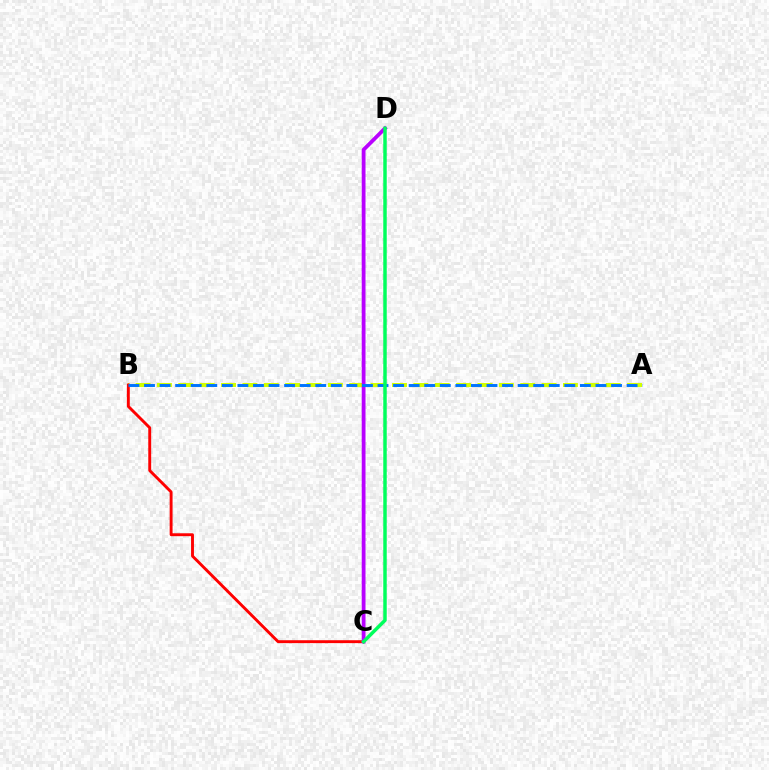{('A', 'B'): [{'color': '#d1ff00', 'line_style': 'dashed', 'thickness': 2.9}, {'color': '#0074ff', 'line_style': 'dashed', 'thickness': 2.11}], ('B', 'C'): [{'color': '#ff0000', 'line_style': 'solid', 'thickness': 2.09}], ('C', 'D'): [{'color': '#b900ff', 'line_style': 'solid', 'thickness': 2.72}, {'color': '#00ff5c', 'line_style': 'solid', 'thickness': 2.5}]}